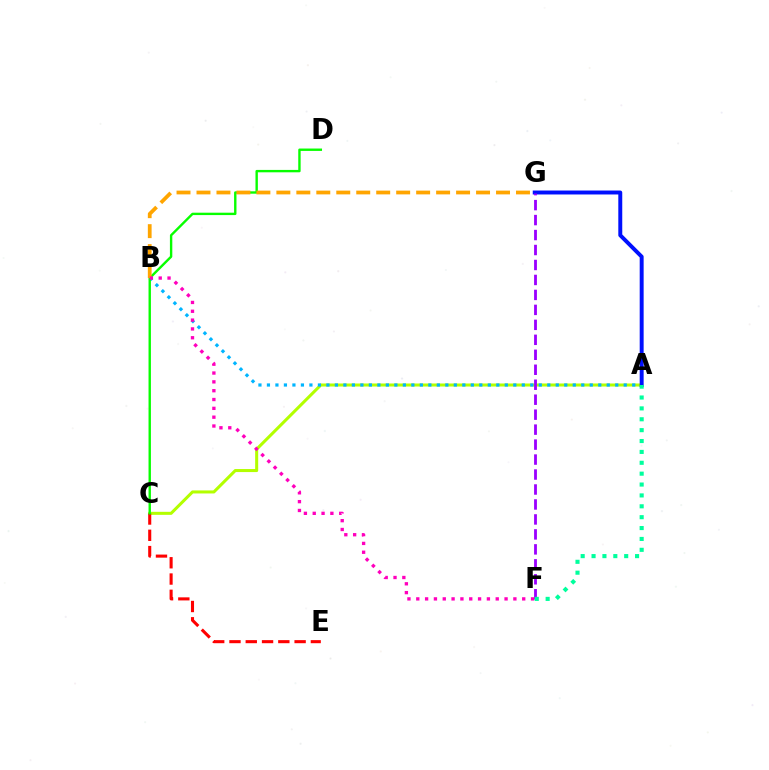{('A', 'C'): [{'color': '#b3ff00', 'line_style': 'solid', 'thickness': 2.19}], ('A', 'B'): [{'color': '#00b5ff', 'line_style': 'dotted', 'thickness': 2.31}], ('C', 'E'): [{'color': '#ff0000', 'line_style': 'dashed', 'thickness': 2.21}], ('A', 'G'): [{'color': '#0010ff', 'line_style': 'solid', 'thickness': 2.84}], ('C', 'D'): [{'color': '#08ff00', 'line_style': 'solid', 'thickness': 1.72}], ('F', 'G'): [{'color': '#9b00ff', 'line_style': 'dashed', 'thickness': 2.03}], ('B', 'G'): [{'color': '#ffa500', 'line_style': 'dashed', 'thickness': 2.71}], ('B', 'F'): [{'color': '#ff00bd', 'line_style': 'dotted', 'thickness': 2.4}], ('A', 'F'): [{'color': '#00ff9d', 'line_style': 'dotted', 'thickness': 2.96}]}